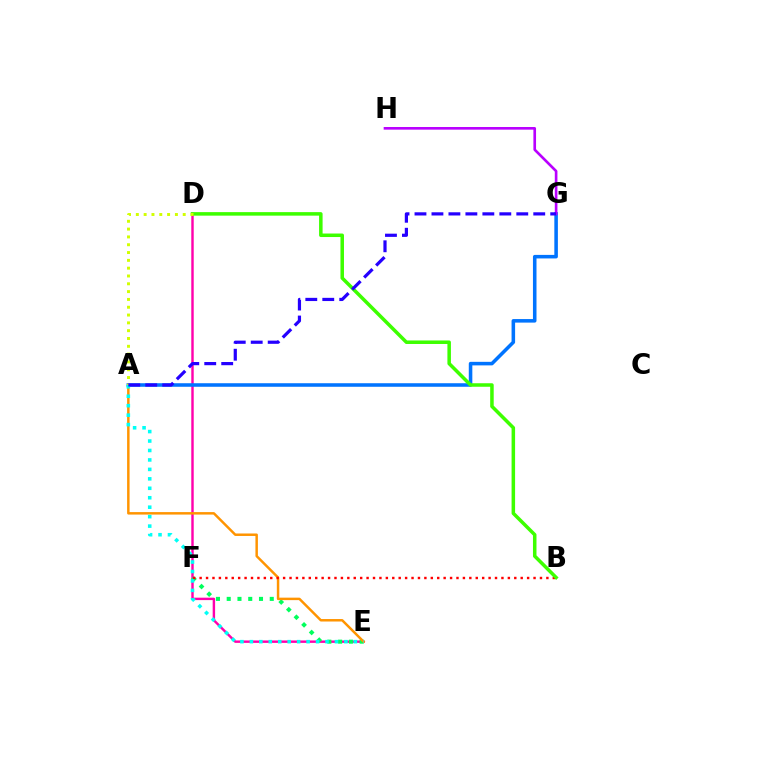{('D', 'E'): [{'color': '#ff00ac', 'line_style': 'solid', 'thickness': 1.74}], ('A', 'G'): [{'color': '#0074ff', 'line_style': 'solid', 'thickness': 2.55}, {'color': '#2500ff', 'line_style': 'dashed', 'thickness': 2.3}], ('E', 'F'): [{'color': '#00ff5c', 'line_style': 'dotted', 'thickness': 2.92}], ('A', 'E'): [{'color': '#ff9400', 'line_style': 'solid', 'thickness': 1.78}, {'color': '#00fff6', 'line_style': 'dotted', 'thickness': 2.57}], ('B', 'F'): [{'color': '#ff0000', 'line_style': 'dotted', 'thickness': 1.74}], ('B', 'D'): [{'color': '#3dff00', 'line_style': 'solid', 'thickness': 2.53}], ('G', 'H'): [{'color': '#b900ff', 'line_style': 'solid', 'thickness': 1.91}], ('A', 'D'): [{'color': '#d1ff00', 'line_style': 'dotted', 'thickness': 2.12}]}